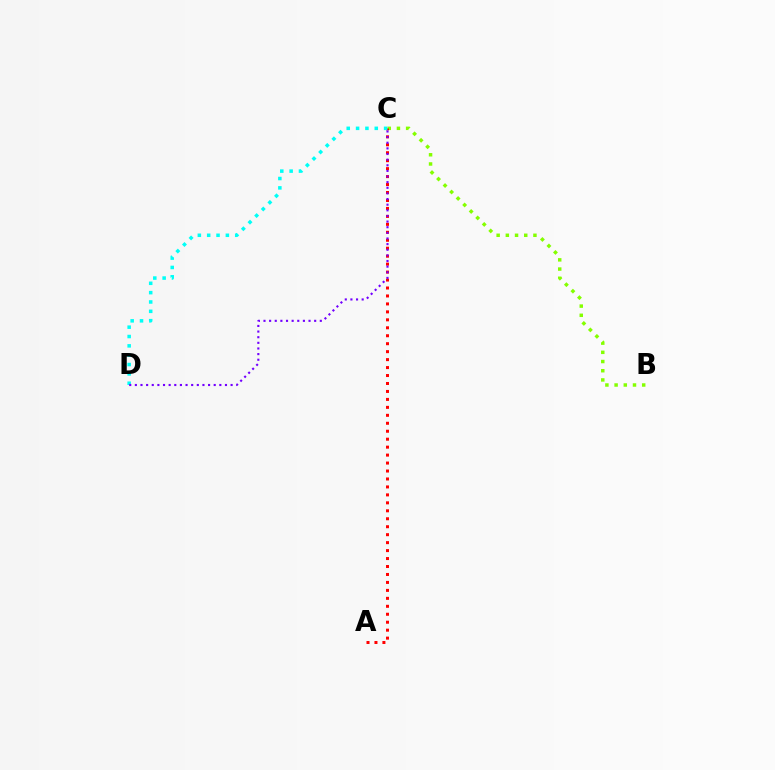{('B', 'C'): [{'color': '#84ff00', 'line_style': 'dotted', 'thickness': 2.5}], ('A', 'C'): [{'color': '#ff0000', 'line_style': 'dotted', 'thickness': 2.16}], ('C', 'D'): [{'color': '#00fff6', 'line_style': 'dotted', 'thickness': 2.54}, {'color': '#7200ff', 'line_style': 'dotted', 'thickness': 1.53}]}